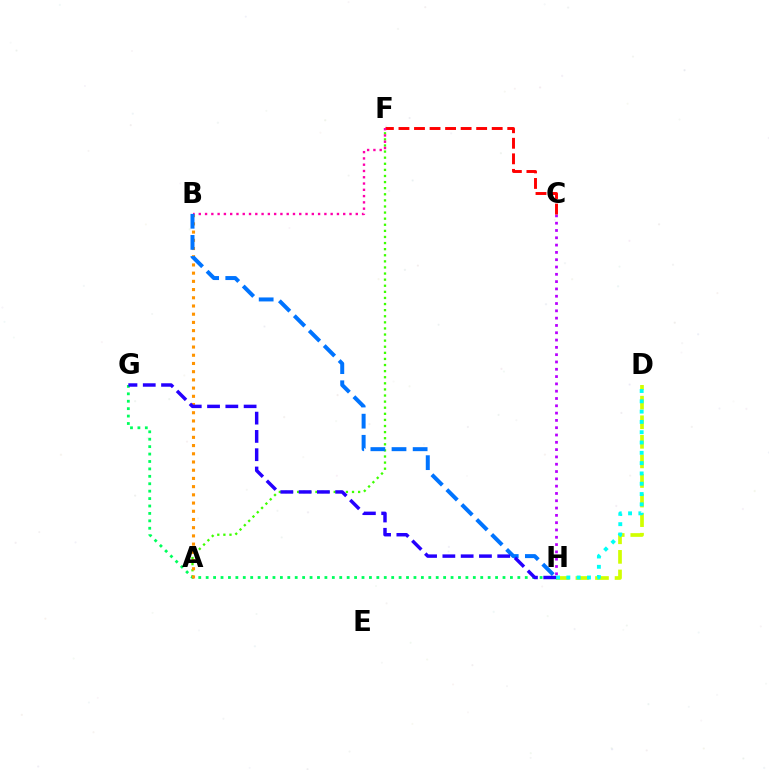{('A', 'F'): [{'color': '#3dff00', 'line_style': 'dotted', 'thickness': 1.66}], ('G', 'H'): [{'color': '#00ff5c', 'line_style': 'dotted', 'thickness': 2.02}, {'color': '#2500ff', 'line_style': 'dashed', 'thickness': 2.48}], ('A', 'B'): [{'color': '#ff9400', 'line_style': 'dotted', 'thickness': 2.23}], ('C', 'H'): [{'color': '#b900ff', 'line_style': 'dotted', 'thickness': 1.98}], ('C', 'F'): [{'color': '#ff0000', 'line_style': 'dashed', 'thickness': 2.11}], ('D', 'H'): [{'color': '#d1ff00', 'line_style': 'dashed', 'thickness': 2.66}, {'color': '#00fff6', 'line_style': 'dotted', 'thickness': 2.8}], ('B', 'F'): [{'color': '#ff00ac', 'line_style': 'dotted', 'thickness': 1.71}], ('B', 'H'): [{'color': '#0074ff', 'line_style': 'dashed', 'thickness': 2.87}]}